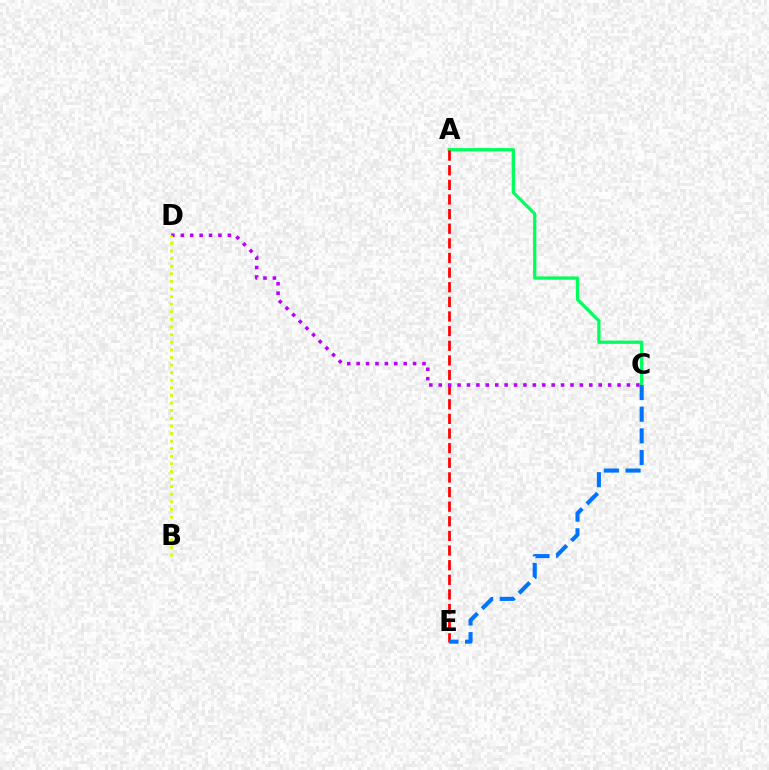{('A', 'C'): [{'color': '#00ff5c', 'line_style': 'solid', 'thickness': 2.35}], ('A', 'E'): [{'color': '#ff0000', 'line_style': 'dashed', 'thickness': 1.99}], ('C', 'D'): [{'color': '#b900ff', 'line_style': 'dotted', 'thickness': 2.56}], ('C', 'E'): [{'color': '#0074ff', 'line_style': 'dashed', 'thickness': 2.94}], ('B', 'D'): [{'color': '#d1ff00', 'line_style': 'dotted', 'thickness': 2.07}]}